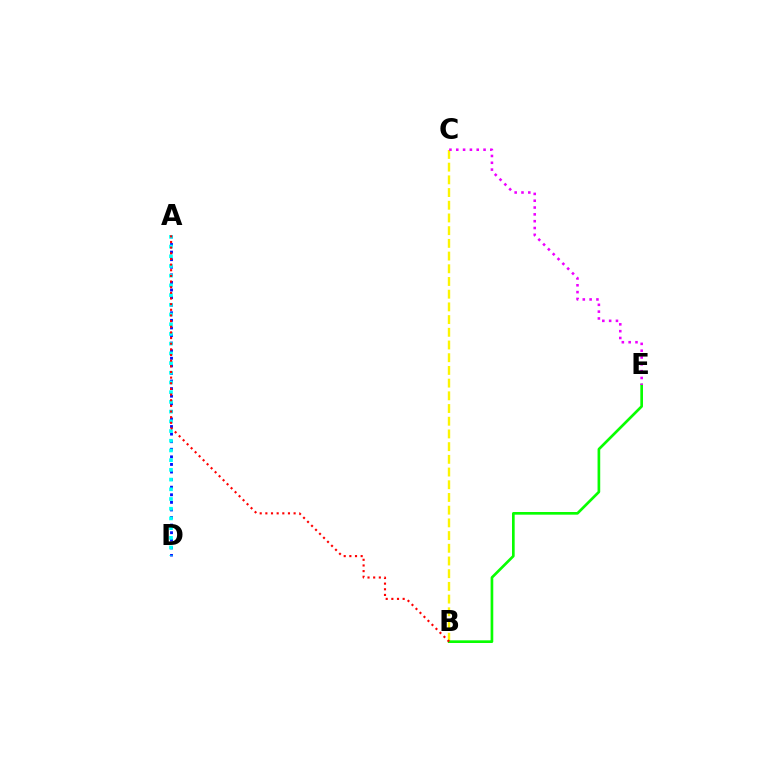{('B', 'C'): [{'color': '#fcf500', 'line_style': 'dashed', 'thickness': 1.73}], ('A', 'D'): [{'color': '#0010ff', 'line_style': 'dotted', 'thickness': 2.06}, {'color': '#00fff6', 'line_style': 'dotted', 'thickness': 2.64}], ('B', 'E'): [{'color': '#08ff00', 'line_style': 'solid', 'thickness': 1.92}], ('C', 'E'): [{'color': '#ee00ff', 'line_style': 'dotted', 'thickness': 1.85}], ('A', 'B'): [{'color': '#ff0000', 'line_style': 'dotted', 'thickness': 1.54}]}